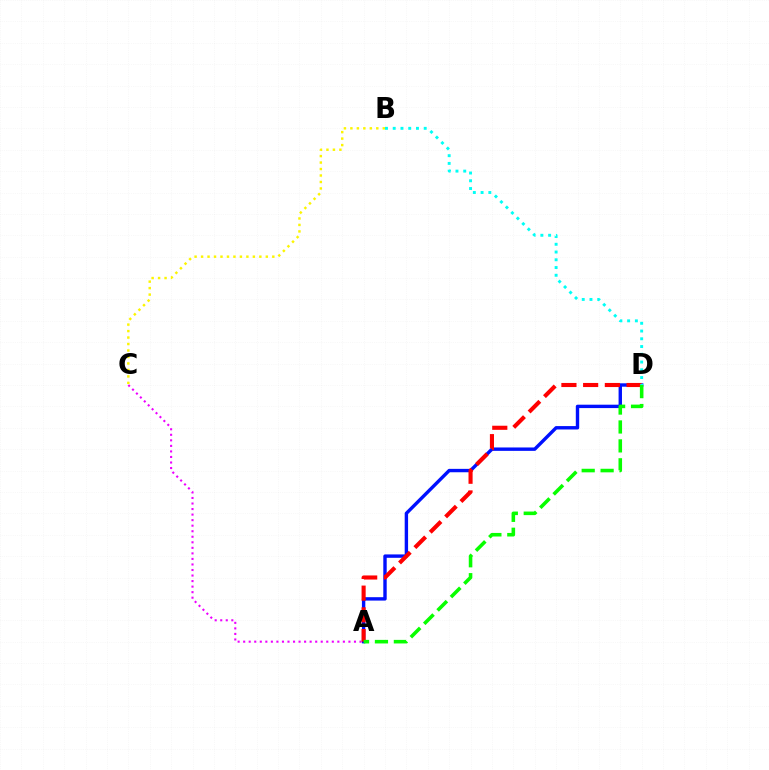{('A', 'C'): [{'color': '#ee00ff', 'line_style': 'dotted', 'thickness': 1.51}], ('B', 'C'): [{'color': '#fcf500', 'line_style': 'dotted', 'thickness': 1.76}], ('A', 'D'): [{'color': '#0010ff', 'line_style': 'solid', 'thickness': 2.44}, {'color': '#ff0000', 'line_style': 'dashed', 'thickness': 2.95}, {'color': '#08ff00', 'line_style': 'dashed', 'thickness': 2.57}], ('B', 'D'): [{'color': '#00fff6', 'line_style': 'dotted', 'thickness': 2.11}]}